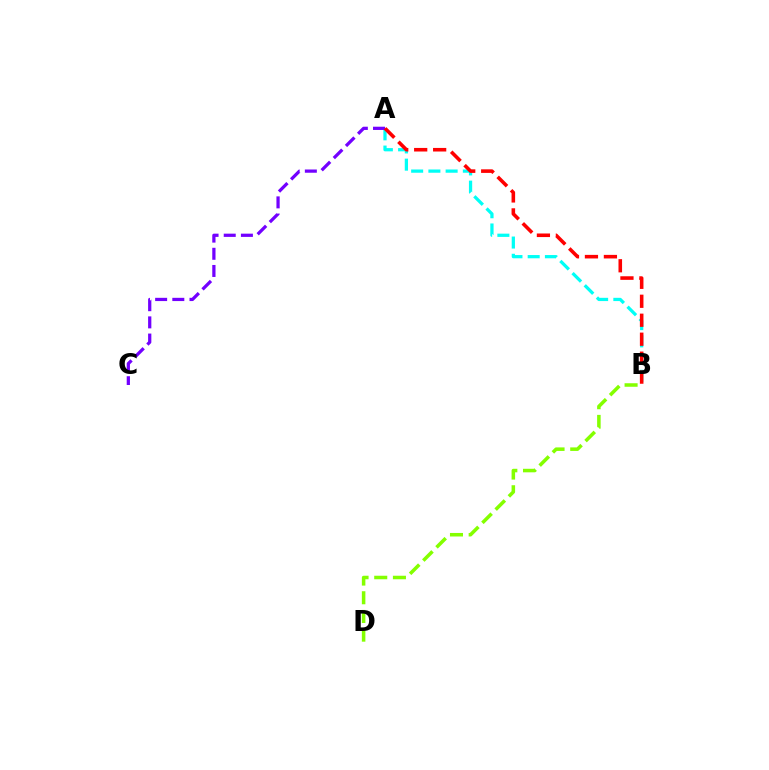{('A', 'B'): [{'color': '#00fff6', 'line_style': 'dashed', 'thickness': 2.34}, {'color': '#ff0000', 'line_style': 'dashed', 'thickness': 2.58}], ('A', 'C'): [{'color': '#7200ff', 'line_style': 'dashed', 'thickness': 2.33}], ('B', 'D'): [{'color': '#84ff00', 'line_style': 'dashed', 'thickness': 2.54}]}